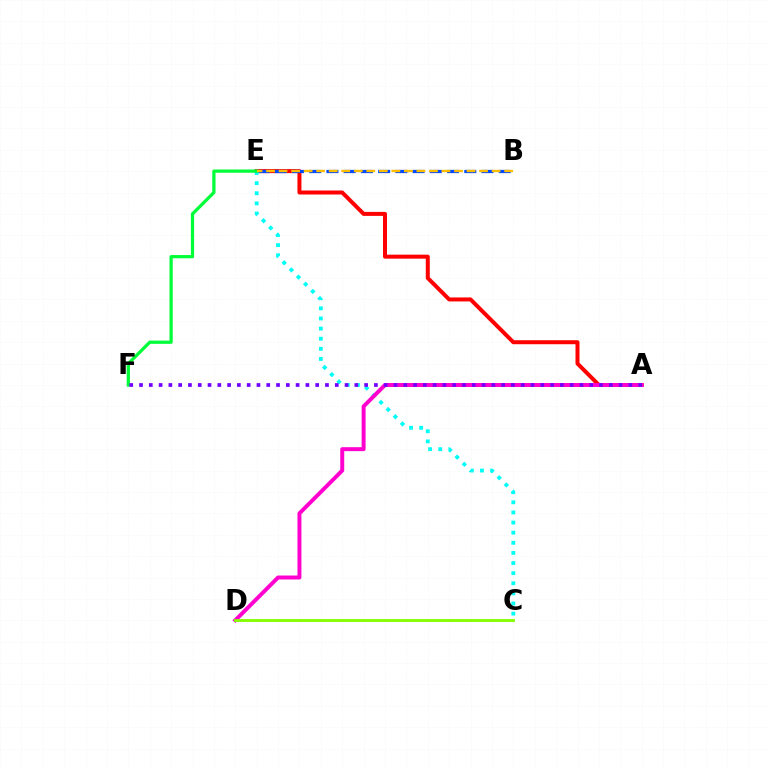{('A', 'E'): [{'color': '#ff0000', 'line_style': 'solid', 'thickness': 2.88}], ('B', 'E'): [{'color': '#004bff', 'line_style': 'dashed', 'thickness': 2.34}, {'color': '#ffbd00', 'line_style': 'dashed', 'thickness': 1.7}], ('C', 'E'): [{'color': '#00fff6', 'line_style': 'dotted', 'thickness': 2.75}], ('A', 'D'): [{'color': '#ff00cf', 'line_style': 'solid', 'thickness': 2.85}], ('E', 'F'): [{'color': '#00ff39', 'line_style': 'solid', 'thickness': 2.34}], ('A', 'F'): [{'color': '#7200ff', 'line_style': 'dotted', 'thickness': 2.66}], ('C', 'D'): [{'color': '#84ff00', 'line_style': 'solid', 'thickness': 2.05}]}